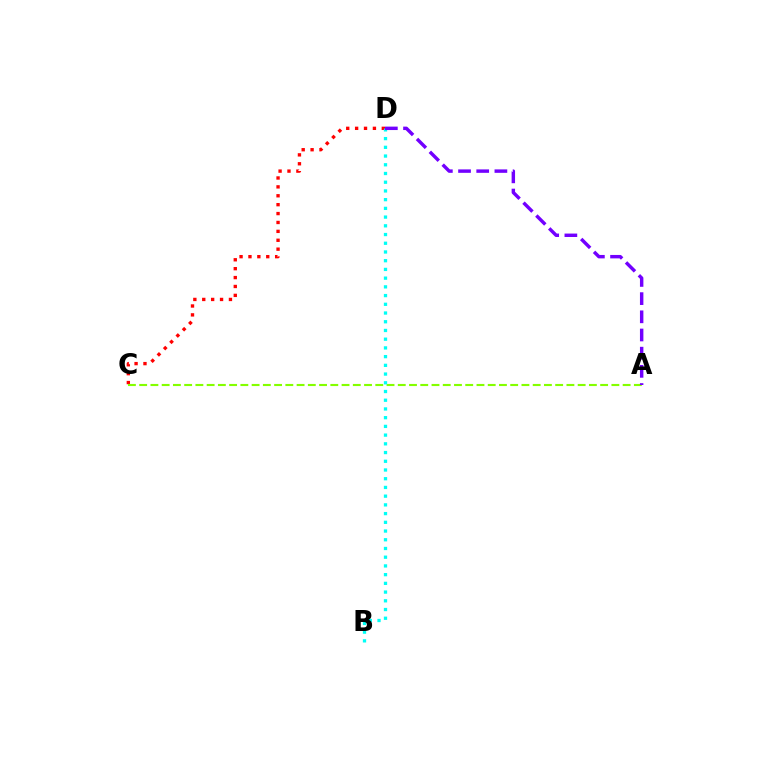{('C', 'D'): [{'color': '#ff0000', 'line_style': 'dotted', 'thickness': 2.42}], ('A', 'C'): [{'color': '#84ff00', 'line_style': 'dashed', 'thickness': 1.53}], ('B', 'D'): [{'color': '#00fff6', 'line_style': 'dotted', 'thickness': 2.37}], ('A', 'D'): [{'color': '#7200ff', 'line_style': 'dashed', 'thickness': 2.47}]}